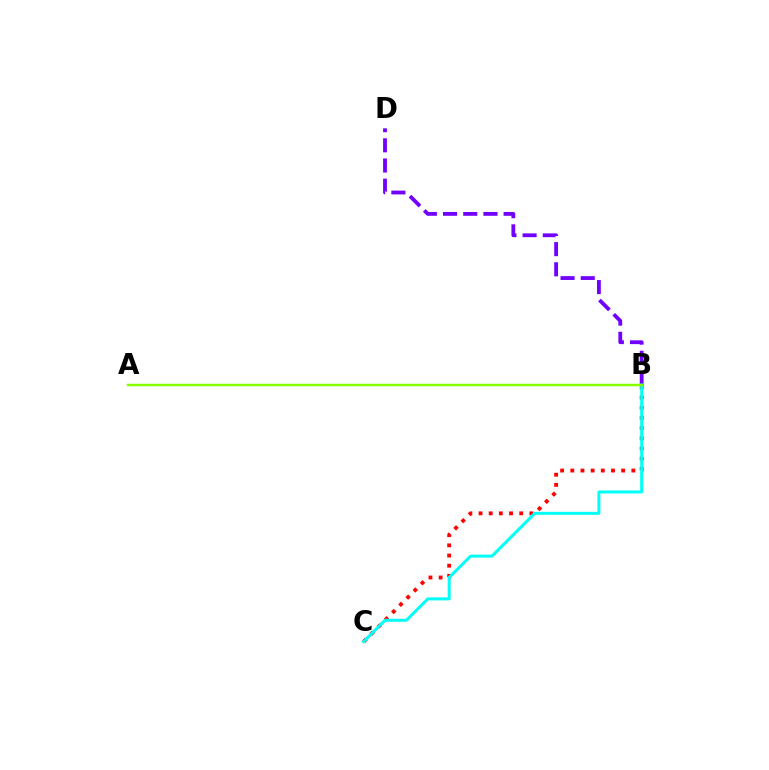{('B', 'C'): [{'color': '#ff0000', 'line_style': 'dotted', 'thickness': 2.76}, {'color': '#00fff6', 'line_style': 'solid', 'thickness': 2.15}], ('B', 'D'): [{'color': '#7200ff', 'line_style': 'dashed', 'thickness': 2.74}], ('A', 'B'): [{'color': '#84ff00', 'line_style': 'solid', 'thickness': 1.76}]}